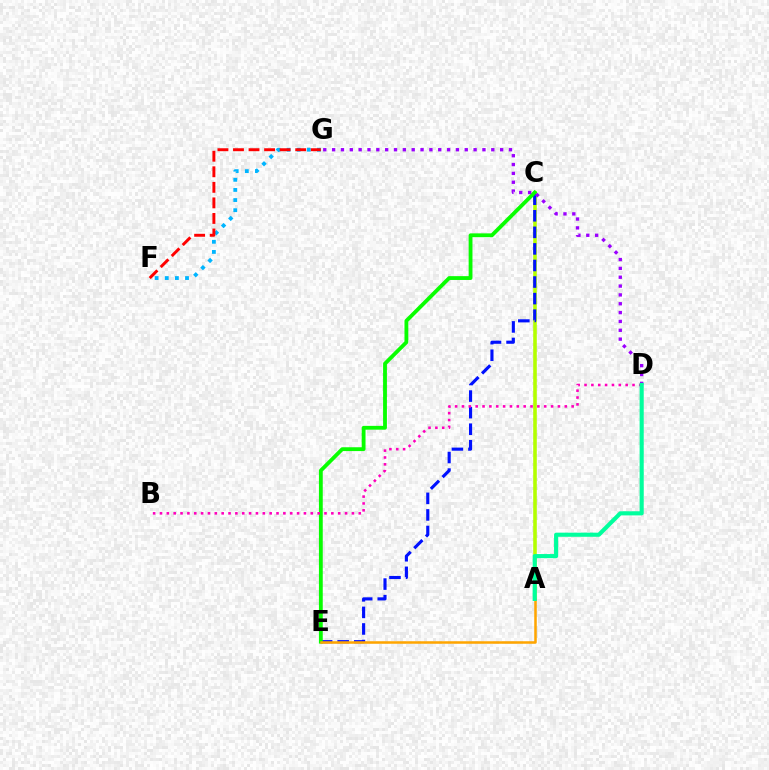{('A', 'C'): [{'color': '#b3ff00', 'line_style': 'solid', 'thickness': 2.58}], ('F', 'G'): [{'color': '#00b5ff', 'line_style': 'dotted', 'thickness': 2.75}, {'color': '#ff0000', 'line_style': 'dashed', 'thickness': 2.11}], ('C', 'E'): [{'color': '#0010ff', 'line_style': 'dashed', 'thickness': 2.25}, {'color': '#08ff00', 'line_style': 'solid', 'thickness': 2.75}], ('B', 'D'): [{'color': '#ff00bd', 'line_style': 'dotted', 'thickness': 1.86}], ('D', 'G'): [{'color': '#9b00ff', 'line_style': 'dotted', 'thickness': 2.4}], ('A', 'E'): [{'color': '#ffa500', 'line_style': 'solid', 'thickness': 1.82}], ('A', 'D'): [{'color': '#00ff9d', 'line_style': 'solid', 'thickness': 2.96}]}